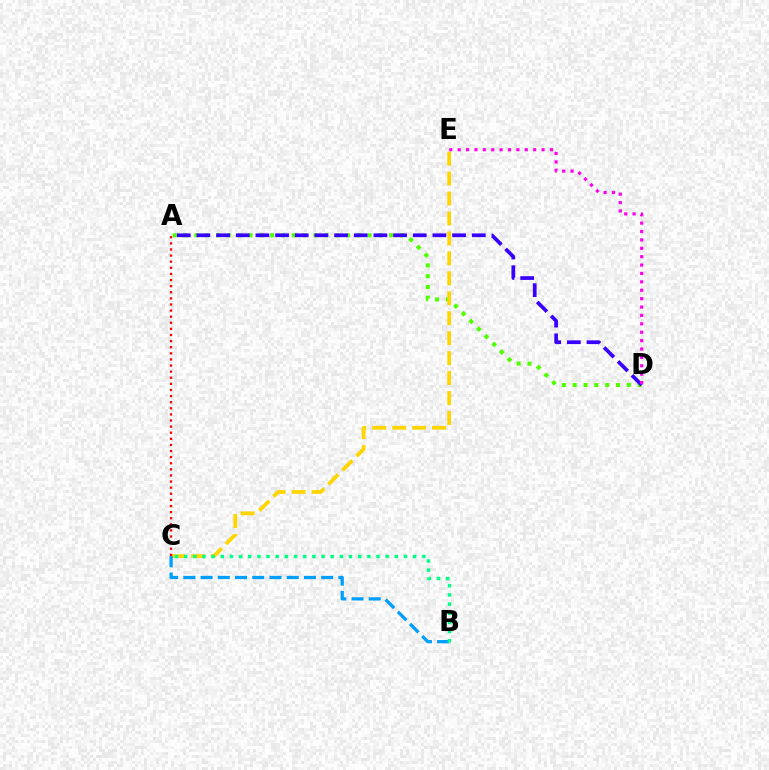{('A', 'D'): [{'color': '#4fff00', 'line_style': 'dotted', 'thickness': 2.94}, {'color': '#3700ff', 'line_style': 'dashed', 'thickness': 2.67}], ('C', 'E'): [{'color': '#ffd500', 'line_style': 'dashed', 'thickness': 2.71}], ('A', 'C'): [{'color': '#ff0000', 'line_style': 'dotted', 'thickness': 1.66}], ('B', 'C'): [{'color': '#009eff', 'line_style': 'dashed', 'thickness': 2.34}, {'color': '#00ff86', 'line_style': 'dotted', 'thickness': 2.49}], ('D', 'E'): [{'color': '#ff00ed', 'line_style': 'dotted', 'thickness': 2.28}]}